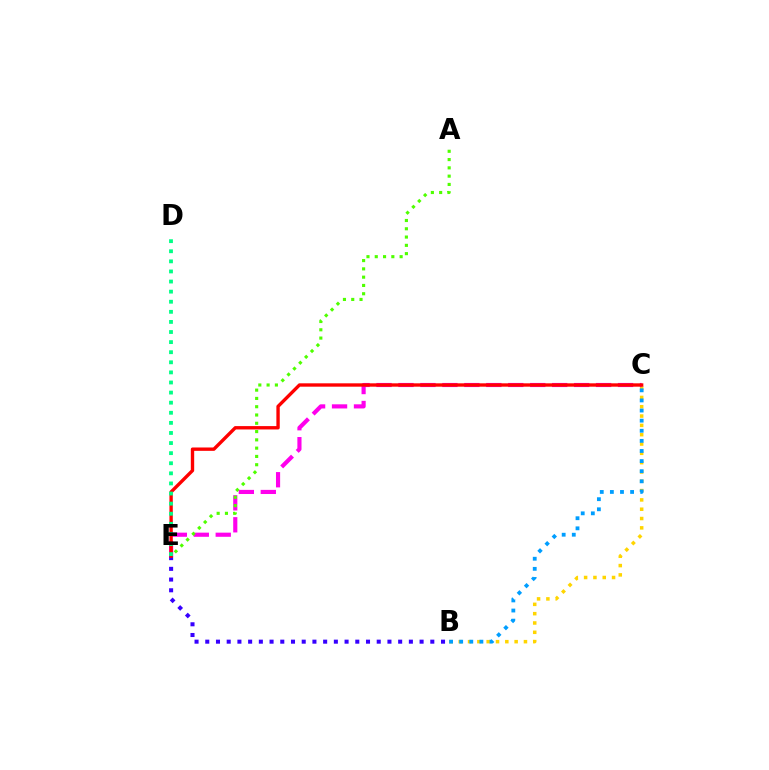{('B', 'C'): [{'color': '#ffd500', 'line_style': 'dotted', 'thickness': 2.53}, {'color': '#009eff', 'line_style': 'dotted', 'thickness': 2.75}], ('B', 'E'): [{'color': '#3700ff', 'line_style': 'dotted', 'thickness': 2.91}], ('C', 'E'): [{'color': '#ff00ed', 'line_style': 'dashed', 'thickness': 2.98}, {'color': '#ff0000', 'line_style': 'solid', 'thickness': 2.42}], ('A', 'E'): [{'color': '#4fff00', 'line_style': 'dotted', 'thickness': 2.25}], ('D', 'E'): [{'color': '#00ff86', 'line_style': 'dotted', 'thickness': 2.74}]}